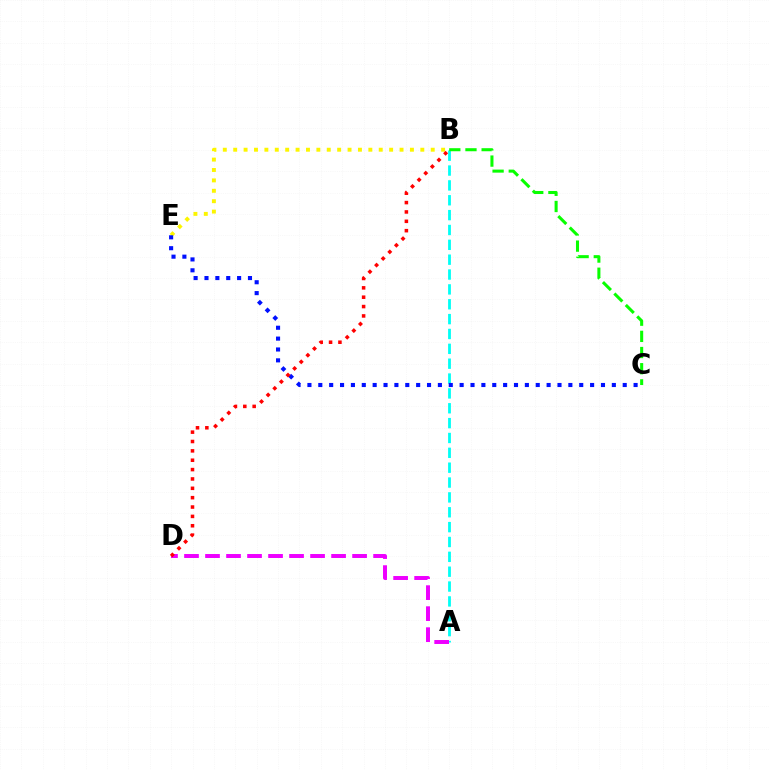{('B', 'E'): [{'color': '#fcf500', 'line_style': 'dotted', 'thickness': 2.82}], ('A', 'B'): [{'color': '#00fff6', 'line_style': 'dashed', 'thickness': 2.02}], ('A', 'D'): [{'color': '#ee00ff', 'line_style': 'dashed', 'thickness': 2.85}], ('C', 'E'): [{'color': '#0010ff', 'line_style': 'dotted', 'thickness': 2.95}], ('B', 'D'): [{'color': '#ff0000', 'line_style': 'dotted', 'thickness': 2.54}], ('B', 'C'): [{'color': '#08ff00', 'line_style': 'dashed', 'thickness': 2.2}]}